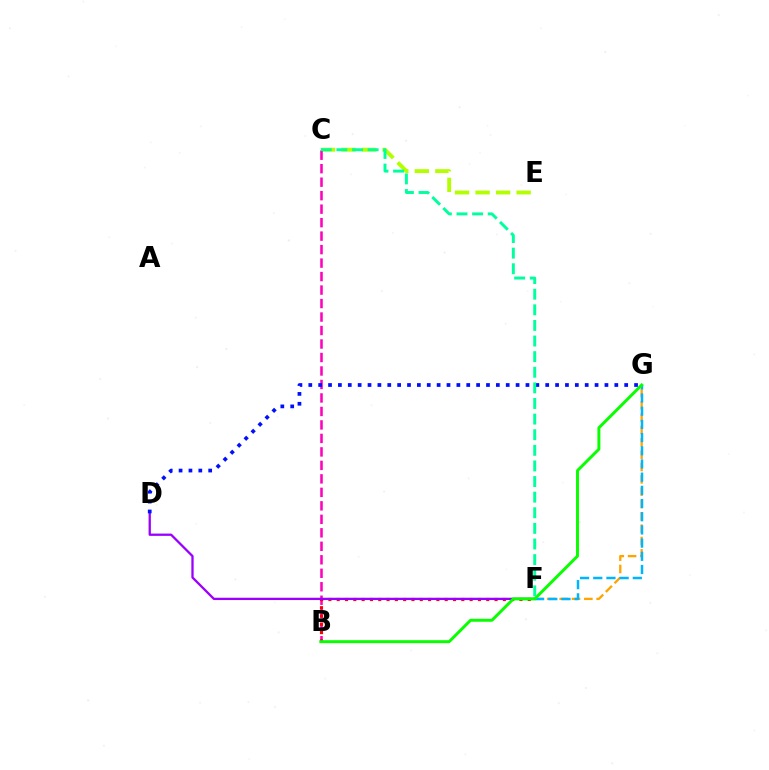{('C', 'E'): [{'color': '#b3ff00', 'line_style': 'dashed', 'thickness': 2.79}], ('F', 'G'): [{'color': '#ffa500', 'line_style': 'dashed', 'thickness': 1.68}, {'color': '#00b5ff', 'line_style': 'dashed', 'thickness': 1.79}], ('B', 'C'): [{'color': '#ff00bd', 'line_style': 'dashed', 'thickness': 1.83}], ('B', 'F'): [{'color': '#ff0000', 'line_style': 'dotted', 'thickness': 2.26}], ('D', 'F'): [{'color': '#9b00ff', 'line_style': 'solid', 'thickness': 1.66}], ('D', 'G'): [{'color': '#0010ff', 'line_style': 'dotted', 'thickness': 2.68}], ('B', 'G'): [{'color': '#08ff00', 'line_style': 'solid', 'thickness': 2.13}], ('C', 'F'): [{'color': '#00ff9d', 'line_style': 'dashed', 'thickness': 2.12}]}